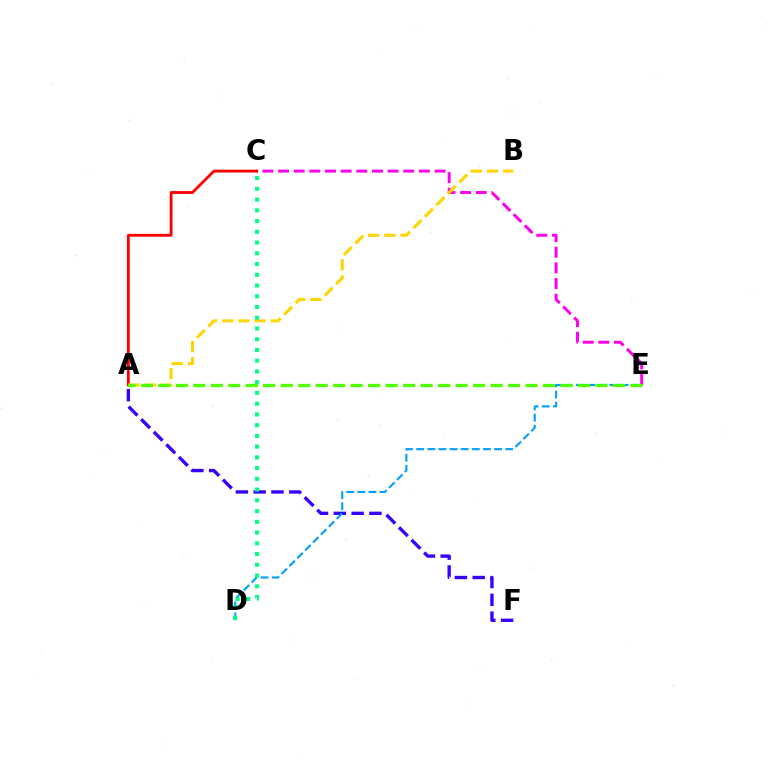{('A', 'F'): [{'color': '#3700ff', 'line_style': 'dashed', 'thickness': 2.42}], ('C', 'E'): [{'color': '#ff00ed', 'line_style': 'dashed', 'thickness': 2.13}], ('D', 'E'): [{'color': '#009eff', 'line_style': 'dashed', 'thickness': 1.51}], ('A', 'C'): [{'color': '#ff0000', 'line_style': 'solid', 'thickness': 2.04}], ('A', 'B'): [{'color': '#ffd500', 'line_style': 'dashed', 'thickness': 2.2}], ('C', 'D'): [{'color': '#00ff86', 'line_style': 'dotted', 'thickness': 2.92}], ('A', 'E'): [{'color': '#4fff00', 'line_style': 'dashed', 'thickness': 2.38}]}